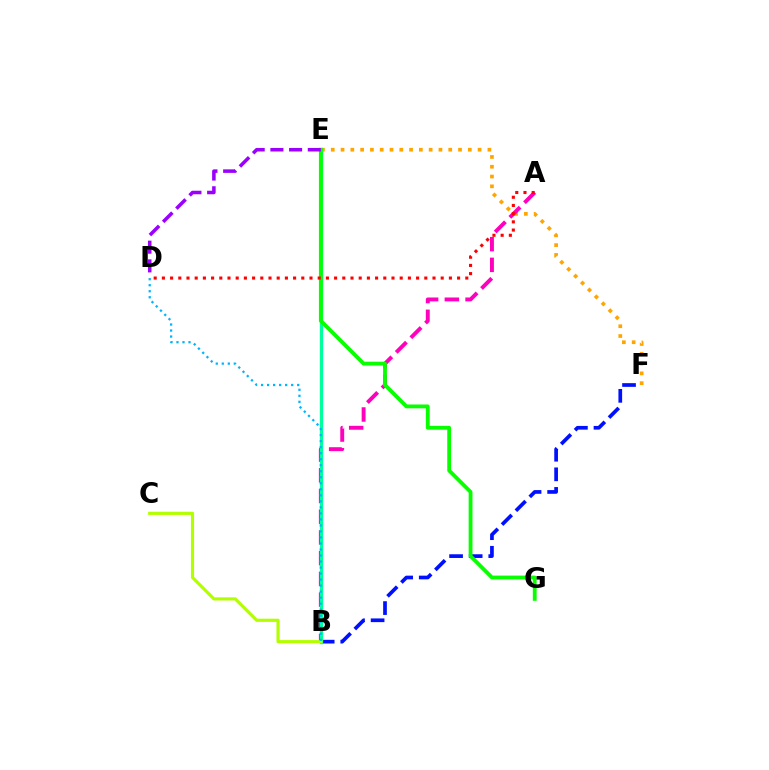{('E', 'F'): [{'color': '#ffa500', 'line_style': 'dotted', 'thickness': 2.66}], ('B', 'F'): [{'color': '#0010ff', 'line_style': 'dashed', 'thickness': 2.66}], ('A', 'B'): [{'color': '#ff00bd', 'line_style': 'dashed', 'thickness': 2.81}], ('B', 'E'): [{'color': '#00ff9d', 'line_style': 'solid', 'thickness': 2.39}], ('B', 'C'): [{'color': '#b3ff00', 'line_style': 'solid', 'thickness': 2.28}], ('E', 'G'): [{'color': '#08ff00', 'line_style': 'solid', 'thickness': 2.75}], ('B', 'D'): [{'color': '#00b5ff', 'line_style': 'dotted', 'thickness': 1.64}], ('A', 'D'): [{'color': '#ff0000', 'line_style': 'dotted', 'thickness': 2.23}], ('D', 'E'): [{'color': '#9b00ff', 'line_style': 'dashed', 'thickness': 2.54}]}